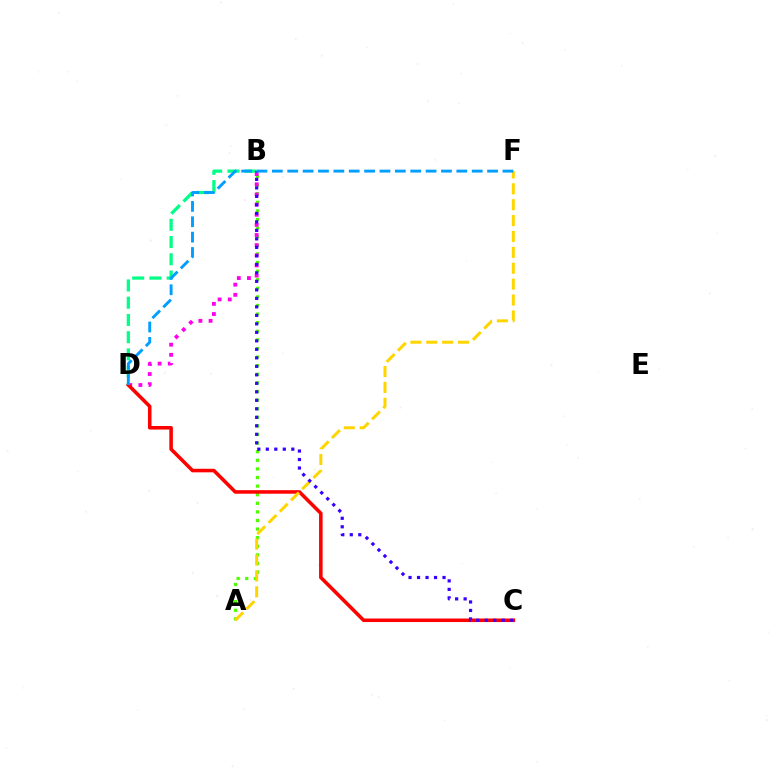{('A', 'B'): [{'color': '#4fff00', 'line_style': 'dotted', 'thickness': 2.34}], ('B', 'D'): [{'color': '#ff00ed', 'line_style': 'dotted', 'thickness': 2.76}, {'color': '#00ff86', 'line_style': 'dashed', 'thickness': 2.34}], ('C', 'D'): [{'color': '#ff0000', 'line_style': 'solid', 'thickness': 2.56}], ('A', 'F'): [{'color': '#ffd500', 'line_style': 'dashed', 'thickness': 2.16}], ('B', 'C'): [{'color': '#3700ff', 'line_style': 'dotted', 'thickness': 2.31}], ('D', 'F'): [{'color': '#009eff', 'line_style': 'dashed', 'thickness': 2.09}]}